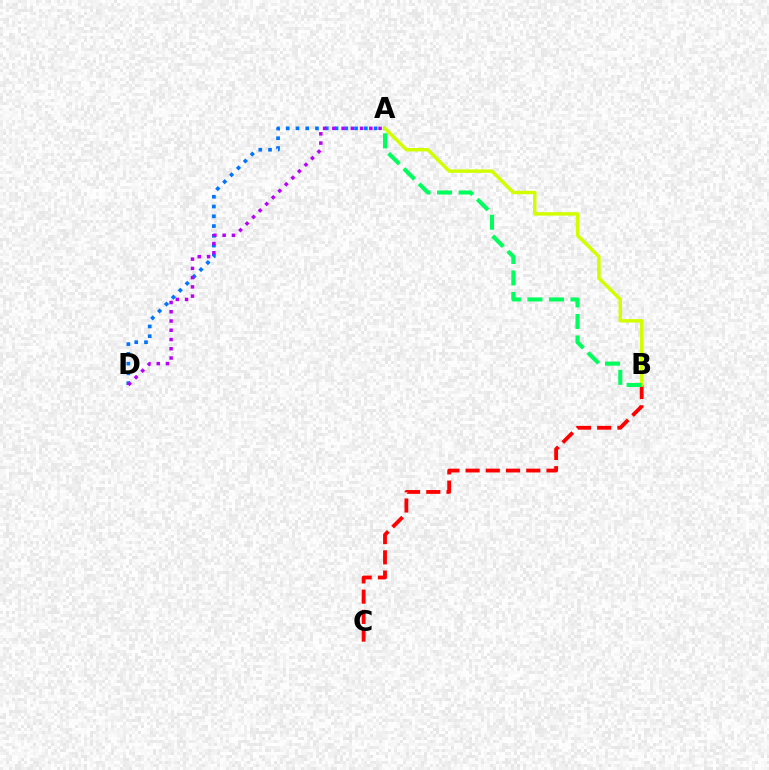{('B', 'C'): [{'color': '#ff0000', 'line_style': 'dashed', 'thickness': 2.75}], ('A', 'D'): [{'color': '#0074ff', 'line_style': 'dotted', 'thickness': 2.65}, {'color': '#b900ff', 'line_style': 'dotted', 'thickness': 2.51}], ('A', 'B'): [{'color': '#d1ff00', 'line_style': 'solid', 'thickness': 2.49}, {'color': '#00ff5c', 'line_style': 'dashed', 'thickness': 2.93}]}